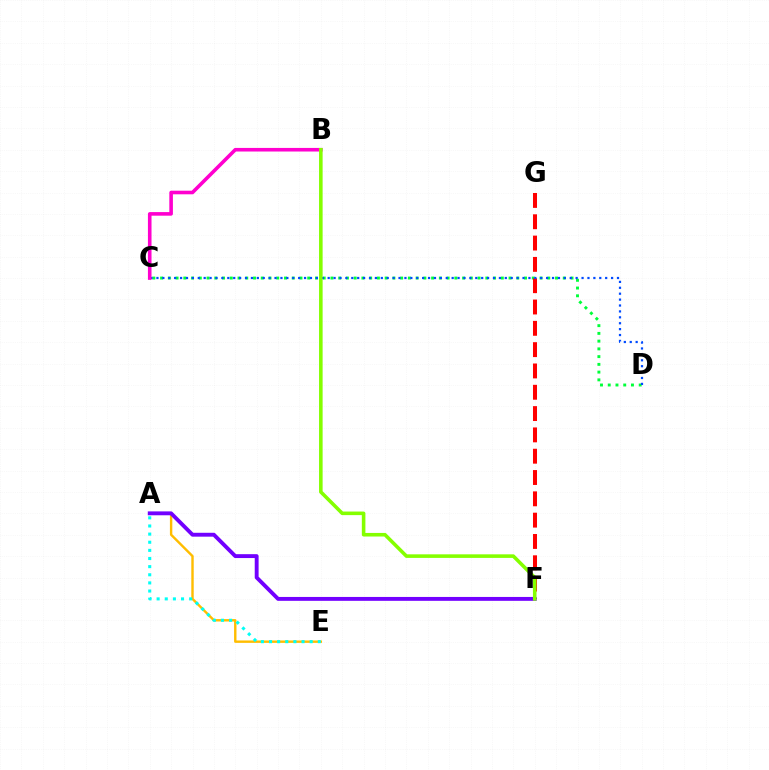{('C', 'D'): [{'color': '#00ff39', 'line_style': 'dotted', 'thickness': 2.1}, {'color': '#004bff', 'line_style': 'dotted', 'thickness': 1.6}], ('F', 'G'): [{'color': '#ff0000', 'line_style': 'dashed', 'thickness': 2.9}], ('A', 'E'): [{'color': '#ffbd00', 'line_style': 'solid', 'thickness': 1.73}, {'color': '#00fff6', 'line_style': 'dotted', 'thickness': 2.21}], ('B', 'C'): [{'color': '#ff00cf', 'line_style': 'solid', 'thickness': 2.59}], ('A', 'F'): [{'color': '#7200ff', 'line_style': 'solid', 'thickness': 2.79}], ('B', 'F'): [{'color': '#84ff00', 'line_style': 'solid', 'thickness': 2.58}]}